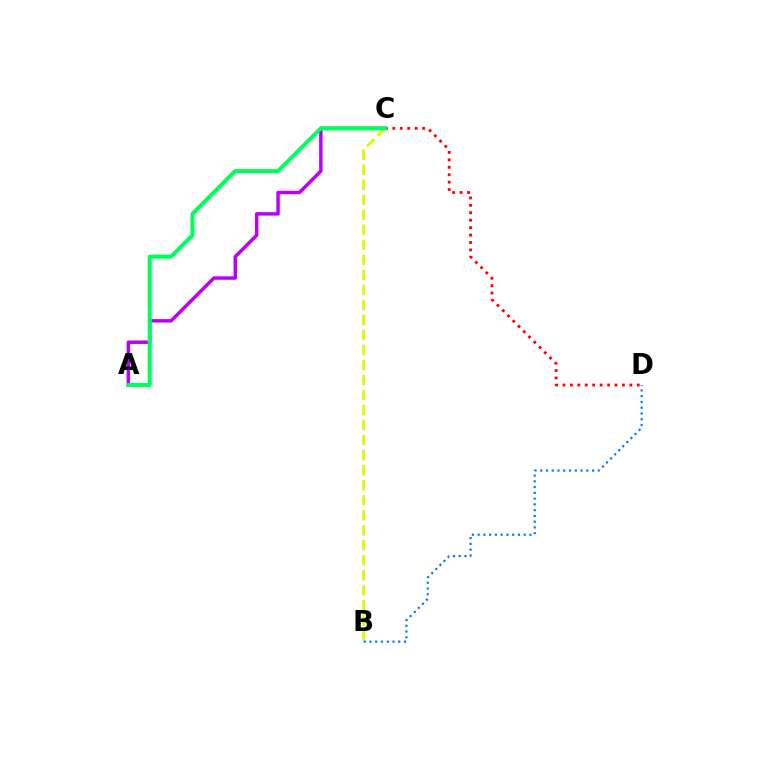{('A', 'C'): [{'color': '#b900ff', 'line_style': 'solid', 'thickness': 2.49}, {'color': '#00ff5c', 'line_style': 'solid', 'thickness': 2.9}], ('B', 'C'): [{'color': '#d1ff00', 'line_style': 'dashed', 'thickness': 2.04}], ('C', 'D'): [{'color': '#ff0000', 'line_style': 'dotted', 'thickness': 2.02}], ('B', 'D'): [{'color': '#0074ff', 'line_style': 'dotted', 'thickness': 1.57}]}